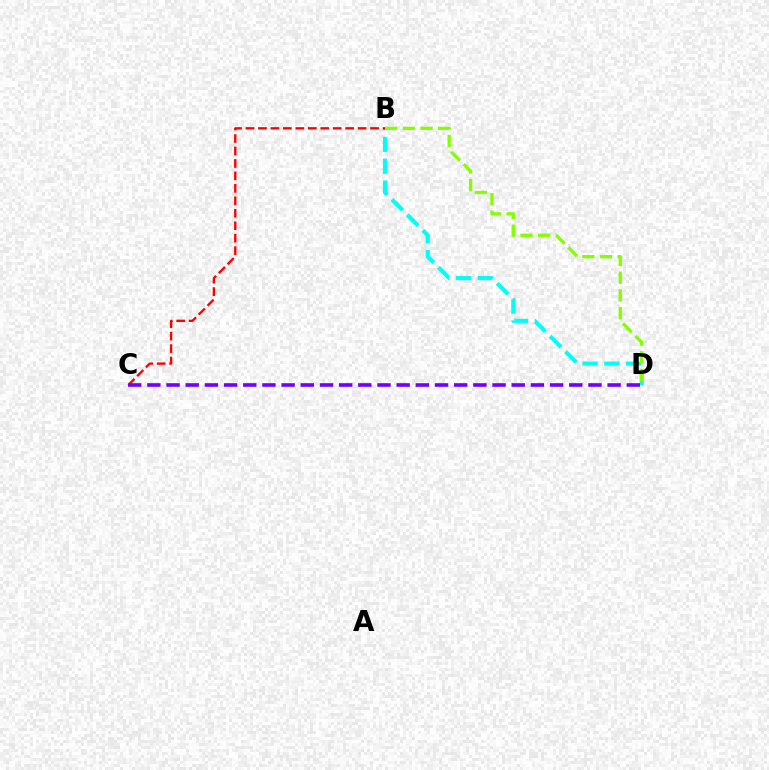{('B', 'D'): [{'color': '#00fff6', 'line_style': 'dashed', 'thickness': 2.96}, {'color': '#84ff00', 'line_style': 'dashed', 'thickness': 2.4}], ('B', 'C'): [{'color': '#ff0000', 'line_style': 'dashed', 'thickness': 1.69}], ('C', 'D'): [{'color': '#7200ff', 'line_style': 'dashed', 'thickness': 2.61}]}